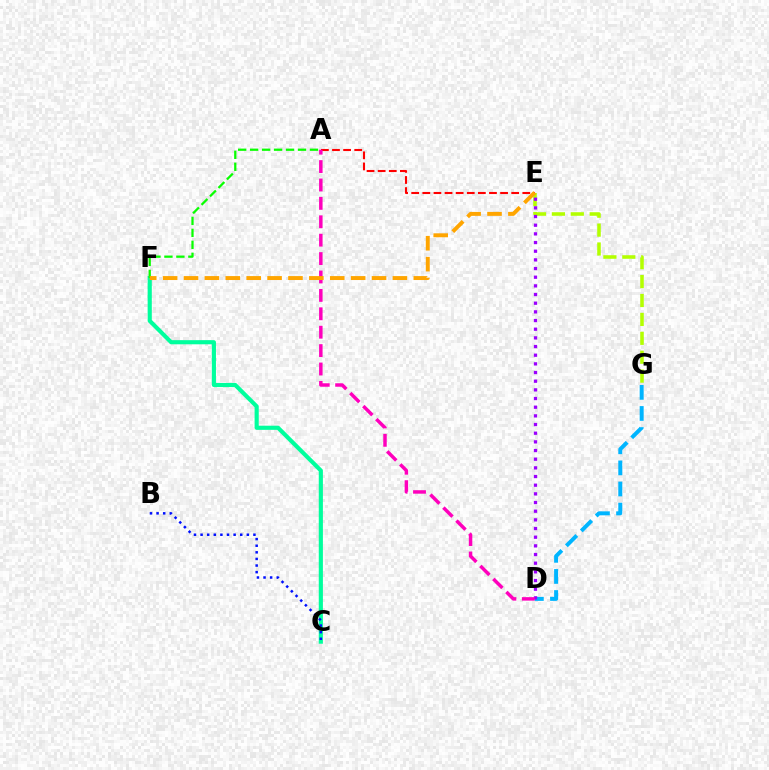{('A', 'E'): [{'color': '#ff0000', 'line_style': 'dashed', 'thickness': 1.51}], ('C', 'F'): [{'color': '#00ff9d', 'line_style': 'solid', 'thickness': 2.98}], ('D', 'G'): [{'color': '#00b5ff', 'line_style': 'dashed', 'thickness': 2.87}], ('E', 'G'): [{'color': '#b3ff00', 'line_style': 'dashed', 'thickness': 2.57}], ('D', 'E'): [{'color': '#9b00ff', 'line_style': 'dotted', 'thickness': 2.35}], ('B', 'C'): [{'color': '#0010ff', 'line_style': 'dotted', 'thickness': 1.8}], ('A', 'F'): [{'color': '#08ff00', 'line_style': 'dashed', 'thickness': 1.63}], ('A', 'D'): [{'color': '#ff00bd', 'line_style': 'dashed', 'thickness': 2.5}], ('E', 'F'): [{'color': '#ffa500', 'line_style': 'dashed', 'thickness': 2.84}]}